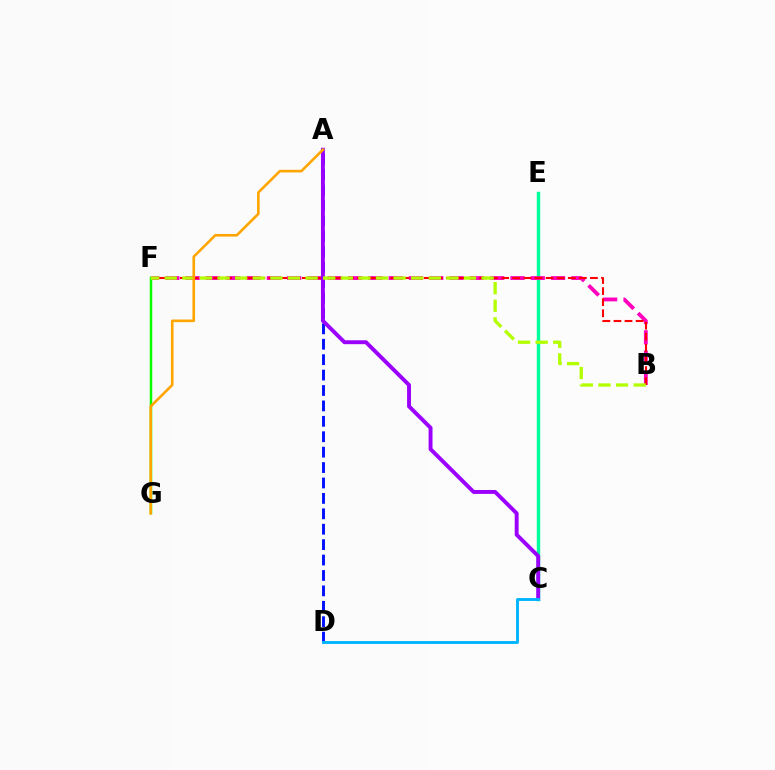{('A', 'D'): [{'color': '#0010ff', 'line_style': 'dashed', 'thickness': 2.09}], ('C', 'E'): [{'color': '#00ff9d', 'line_style': 'solid', 'thickness': 2.48}], ('B', 'F'): [{'color': '#ff00bd', 'line_style': 'dashed', 'thickness': 2.76}, {'color': '#ff0000', 'line_style': 'dashed', 'thickness': 1.51}, {'color': '#b3ff00', 'line_style': 'dashed', 'thickness': 2.39}], ('A', 'C'): [{'color': '#9b00ff', 'line_style': 'solid', 'thickness': 2.82}], ('F', 'G'): [{'color': '#08ff00', 'line_style': 'solid', 'thickness': 1.79}], ('C', 'D'): [{'color': '#00b5ff', 'line_style': 'solid', 'thickness': 2.08}], ('A', 'G'): [{'color': '#ffa500', 'line_style': 'solid', 'thickness': 1.88}]}